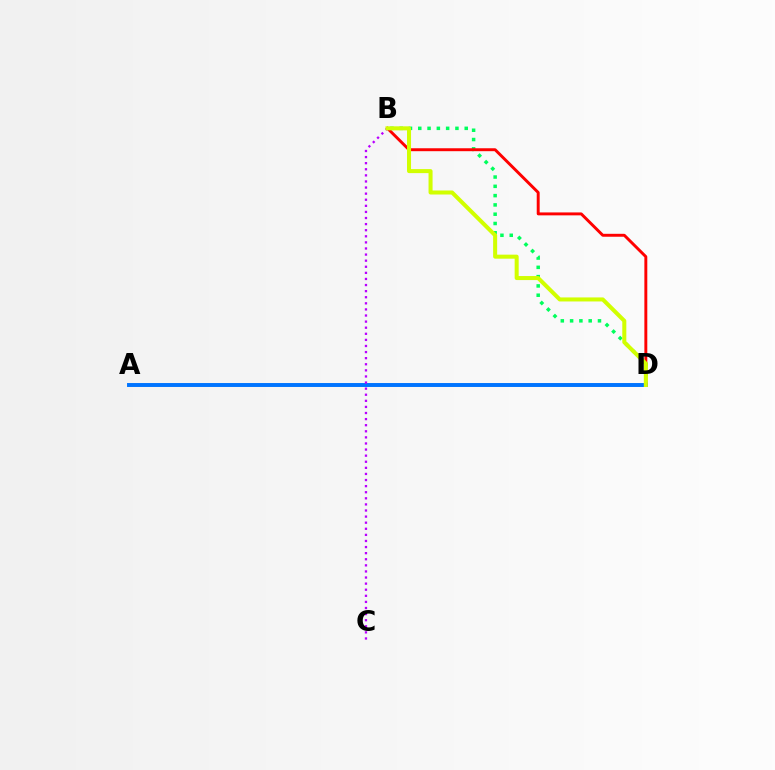{('B', 'D'): [{'color': '#00ff5c', 'line_style': 'dotted', 'thickness': 2.52}, {'color': '#ff0000', 'line_style': 'solid', 'thickness': 2.11}, {'color': '#d1ff00', 'line_style': 'solid', 'thickness': 2.9}], ('A', 'D'): [{'color': '#0074ff', 'line_style': 'solid', 'thickness': 2.83}], ('B', 'C'): [{'color': '#b900ff', 'line_style': 'dotted', 'thickness': 1.66}]}